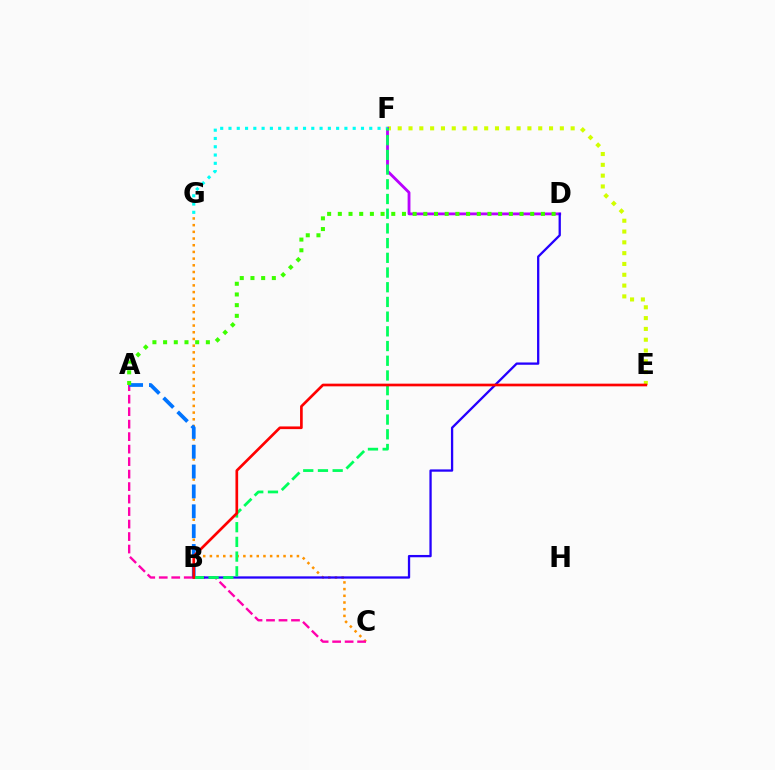{('C', 'G'): [{'color': '#ff9400', 'line_style': 'dotted', 'thickness': 1.82}], ('E', 'F'): [{'color': '#d1ff00', 'line_style': 'dotted', 'thickness': 2.94}], ('D', 'F'): [{'color': '#b900ff', 'line_style': 'solid', 'thickness': 2.04}], ('A', 'C'): [{'color': '#ff00ac', 'line_style': 'dashed', 'thickness': 1.7}], ('A', 'B'): [{'color': '#0074ff', 'line_style': 'dashed', 'thickness': 2.7}], ('F', 'G'): [{'color': '#00fff6', 'line_style': 'dotted', 'thickness': 2.25}], ('B', 'D'): [{'color': '#2500ff', 'line_style': 'solid', 'thickness': 1.65}], ('B', 'F'): [{'color': '#00ff5c', 'line_style': 'dashed', 'thickness': 2.0}], ('B', 'E'): [{'color': '#ff0000', 'line_style': 'solid', 'thickness': 1.93}], ('A', 'D'): [{'color': '#3dff00', 'line_style': 'dotted', 'thickness': 2.9}]}